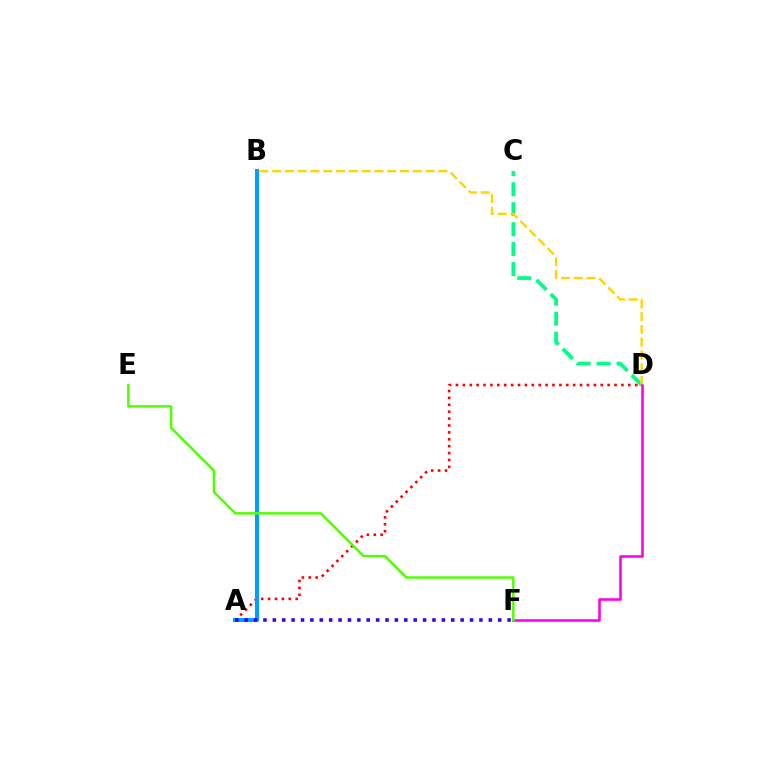{('C', 'D'): [{'color': '#00ff86', 'line_style': 'dashed', 'thickness': 2.71}], ('B', 'D'): [{'color': '#ffd500', 'line_style': 'dashed', 'thickness': 1.74}], ('D', 'F'): [{'color': '#ff00ed', 'line_style': 'solid', 'thickness': 1.85}], ('A', 'D'): [{'color': '#ff0000', 'line_style': 'dotted', 'thickness': 1.87}], ('A', 'B'): [{'color': '#009eff', 'line_style': 'solid', 'thickness': 2.9}], ('E', 'F'): [{'color': '#4fff00', 'line_style': 'solid', 'thickness': 1.78}], ('A', 'F'): [{'color': '#3700ff', 'line_style': 'dotted', 'thickness': 2.55}]}